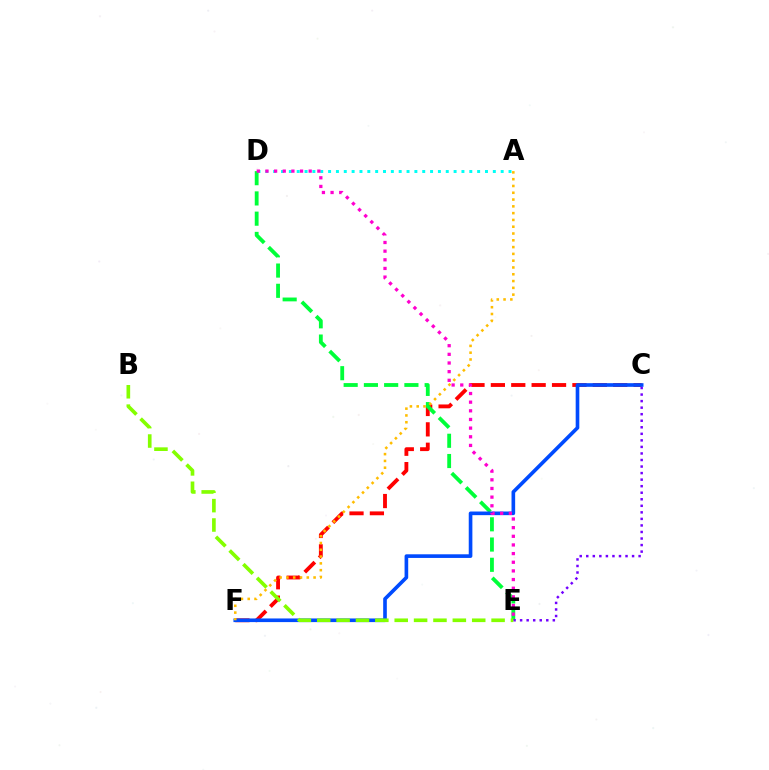{('C', 'F'): [{'color': '#ff0000', 'line_style': 'dashed', 'thickness': 2.77}, {'color': '#004bff', 'line_style': 'solid', 'thickness': 2.62}], ('A', 'D'): [{'color': '#00fff6', 'line_style': 'dotted', 'thickness': 2.13}], ('D', 'E'): [{'color': '#00ff39', 'line_style': 'dashed', 'thickness': 2.75}, {'color': '#ff00cf', 'line_style': 'dotted', 'thickness': 2.35}], ('C', 'E'): [{'color': '#7200ff', 'line_style': 'dotted', 'thickness': 1.78}], ('B', 'E'): [{'color': '#84ff00', 'line_style': 'dashed', 'thickness': 2.63}], ('A', 'F'): [{'color': '#ffbd00', 'line_style': 'dotted', 'thickness': 1.85}]}